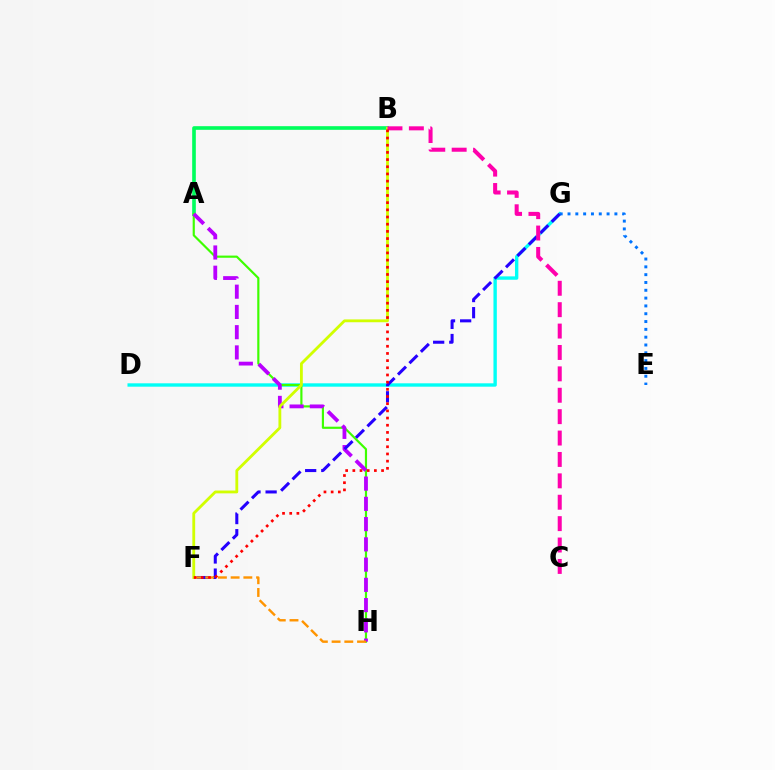{('D', 'G'): [{'color': '#00fff6', 'line_style': 'solid', 'thickness': 2.43}], ('A', 'B'): [{'color': '#00ff5c', 'line_style': 'solid', 'thickness': 2.62}], ('A', 'H'): [{'color': '#3dff00', 'line_style': 'solid', 'thickness': 1.56}, {'color': '#b900ff', 'line_style': 'dashed', 'thickness': 2.75}], ('E', 'G'): [{'color': '#0074ff', 'line_style': 'dotted', 'thickness': 2.12}], ('F', 'G'): [{'color': '#2500ff', 'line_style': 'dashed', 'thickness': 2.19}], ('F', 'H'): [{'color': '#ff9400', 'line_style': 'dashed', 'thickness': 1.73}], ('B', 'F'): [{'color': '#d1ff00', 'line_style': 'solid', 'thickness': 2.03}, {'color': '#ff0000', 'line_style': 'dotted', 'thickness': 1.95}], ('B', 'C'): [{'color': '#ff00ac', 'line_style': 'dashed', 'thickness': 2.91}]}